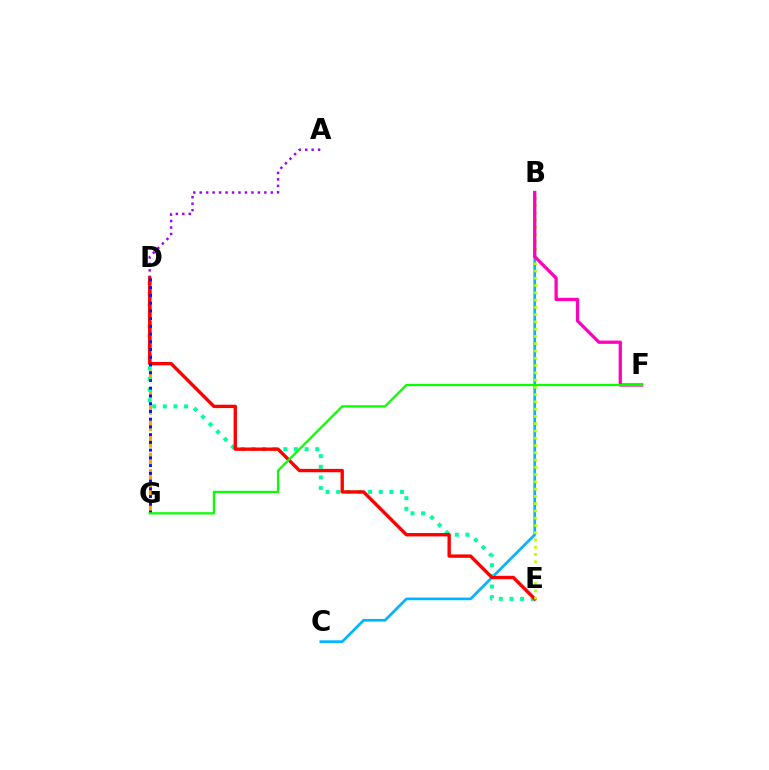{('D', 'G'): [{'color': '#ffa500', 'line_style': 'dashed', 'thickness': 2.24}, {'color': '#0010ff', 'line_style': 'dotted', 'thickness': 2.1}], ('B', 'C'): [{'color': '#00b5ff', 'line_style': 'solid', 'thickness': 1.93}], ('D', 'E'): [{'color': '#00ff9d', 'line_style': 'dotted', 'thickness': 2.89}, {'color': '#ff0000', 'line_style': 'solid', 'thickness': 2.43}], ('A', 'D'): [{'color': '#9b00ff', 'line_style': 'dotted', 'thickness': 1.76}], ('B', 'E'): [{'color': '#b3ff00', 'line_style': 'dotted', 'thickness': 1.98}], ('B', 'F'): [{'color': '#ff00bd', 'line_style': 'solid', 'thickness': 2.36}], ('F', 'G'): [{'color': '#08ff00', 'line_style': 'solid', 'thickness': 1.63}]}